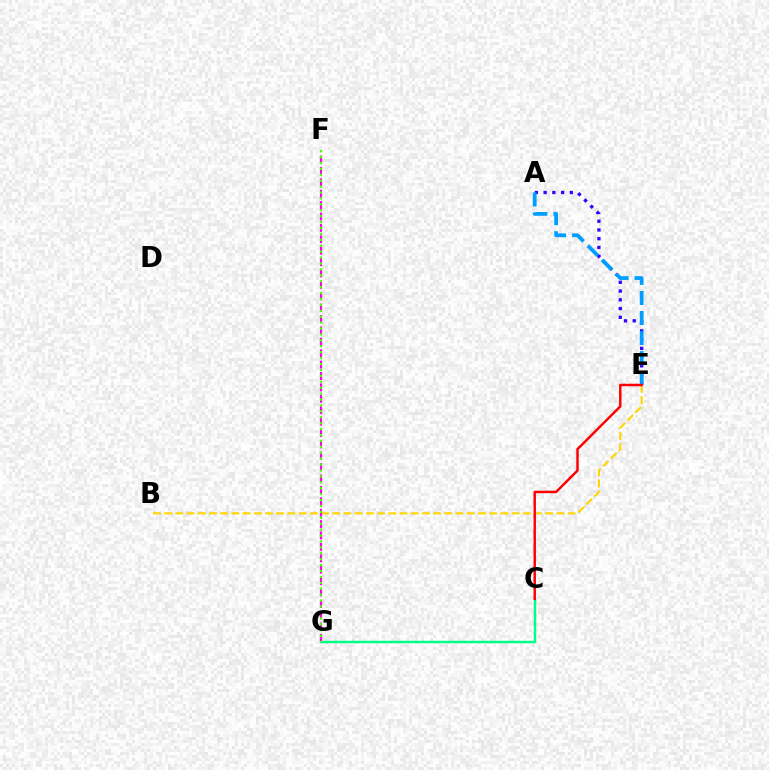{('B', 'E'): [{'color': '#ffd500', 'line_style': 'dashed', 'thickness': 1.52}], ('C', 'G'): [{'color': '#00ff86', 'line_style': 'solid', 'thickness': 1.76}], ('A', 'E'): [{'color': '#3700ff', 'line_style': 'dotted', 'thickness': 2.38}, {'color': '#009eff', 'line_style': 'dashed', 'thickness': 2.72}], ('F', 'G'): [{'color': '#ff00ed', 'line_style': 'dashed', 'thickness': 1.55}, {'color': '#4fff00', 'line_style': 'dotted', 'thickness': 1.61}], ('C', 'E'): [{'color': '#ff0000', 'line_style': 'solid', 'thickness': 1.77}]}